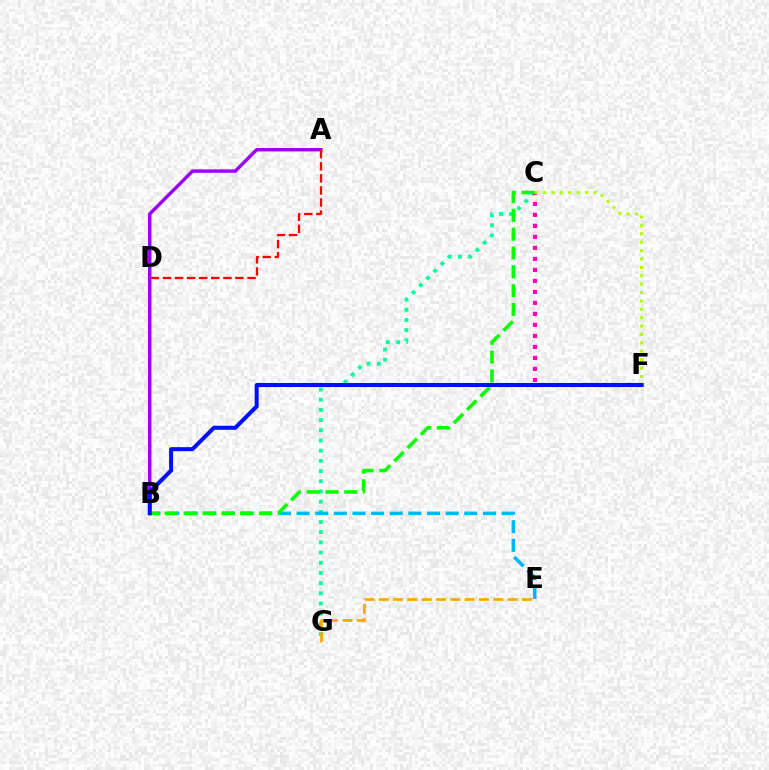{('C', 'G'): [{'color': '#00ff9d', 'line_style': 'dotted', 'thickness': 2.77}], ('E', 'G'): [{'color': '#ffa500', 'line_style': 'dashed', 'thickness': 1.95}], ('B', 'E'): [{'color': '#00b5ff', 'line_style': 'dashed', 'thickness': 2.53}], ('C', 'F'): [{'color': '#ff00bd', 'line_style': 'dotted', 'thickness': 2.99}, {'color': '#b3ff00', 'line_style': 'dotted', 'thickness': 2.28}], ('B', 'C'): [{'color': '#08ff00', 'line_style': 'dashed', 'thickness': 2.56}], ('A', 'B'): [{'color': '#9b00ff', 'line_style': 'solid', 'thickness': 2.46}], ('B', 'F'): [{'color': '#0010ff', 'line_style': 'solid', 'thickness': 2.9}], ('A', 'D'): [{'color': '#ff0000', 'line_style': 'dashed', 'thickness': 1.64}]}